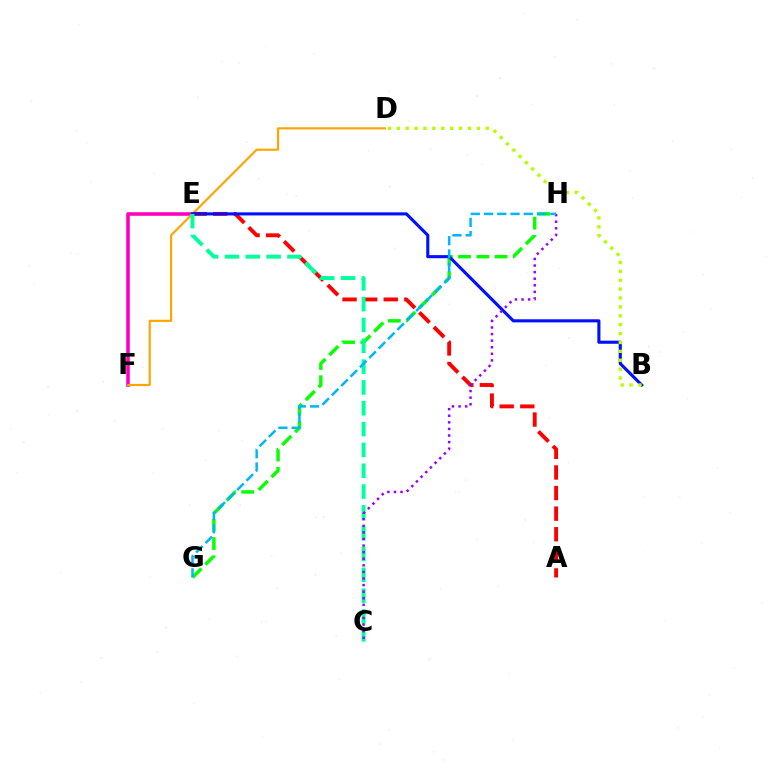{('E', 'F'): [{'color': '#ff00bd', 'line_style': 'solid', 'thickness': 2.57}], ('D', 'F'): [{'color': '#ffa500', 'line_style': 'solid', 'thickness': 1.57}], ('G', 'H'): [{'color': '#08ff00', 'line_style': 'dashed', 'thickness': 2.48}, {'color': '#00b5ff', 'line_style': 'dashed', 'thickness': 1.8}], ('A', 'E'): [{'color': '#ff0000', 'line_style': 'dashed', 'thickness': 2.8}], ('B', 'E'): [{'color': '#0010ff', 'line_style': 'solid', 'thickness': 2.23}], ('B', 'D'): [{'color': '#b3ff00', 'line_style': 'dotted', 'thickness': 2.42}], ('C', 'E'): [{'color': '#00ff9d', 'line_style': 'dashed', 'thickness': 2.83}], ('C', 'H'): [{'color': '#9b00ff', 'line_style': 'dotted', 'thickness': 1.79}]}